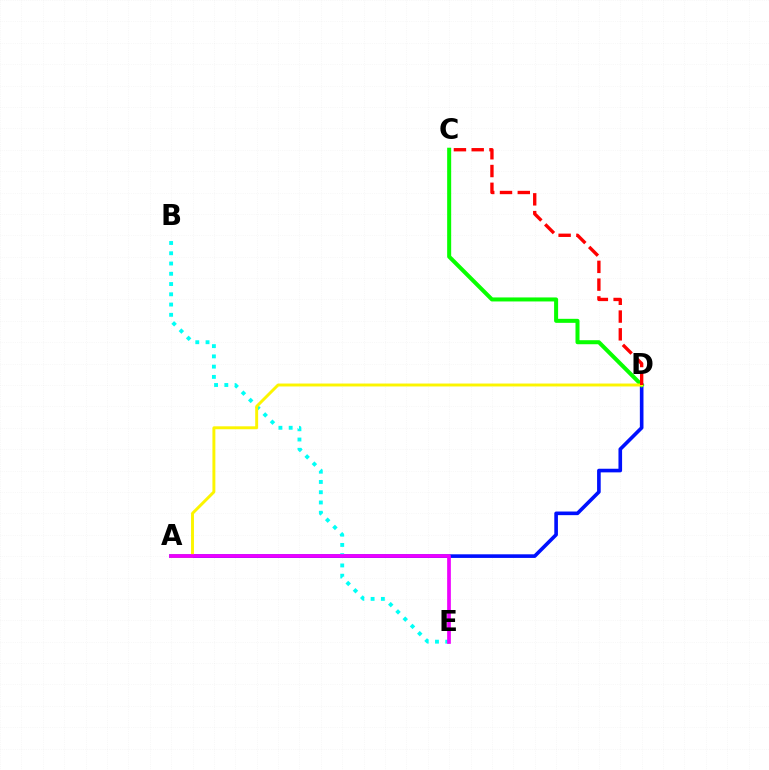{('A', 'D'): [{'color': '#0010ff', 'line_style': 'solid', 'thickness': 2.61}, {'color': '#fcf500', 'line_style': 'solid', 'thickness': 2.11}], ('C', 'D'): [{'color': '#08ff00', 'line_style': 'solid', 'thickness': 2.89}, {'color': '#ff0000', 'line_style': 'dashed', 'thickness': 2.41}], ('B', 'E'): [{'color': '#00fff6', 'line_style': 'dotted', 'thickness': 2.79}], ('A', 'E'): [{'color': '#ee00ff', 'line_style': 'solid', 'thickness': 2.66}]}